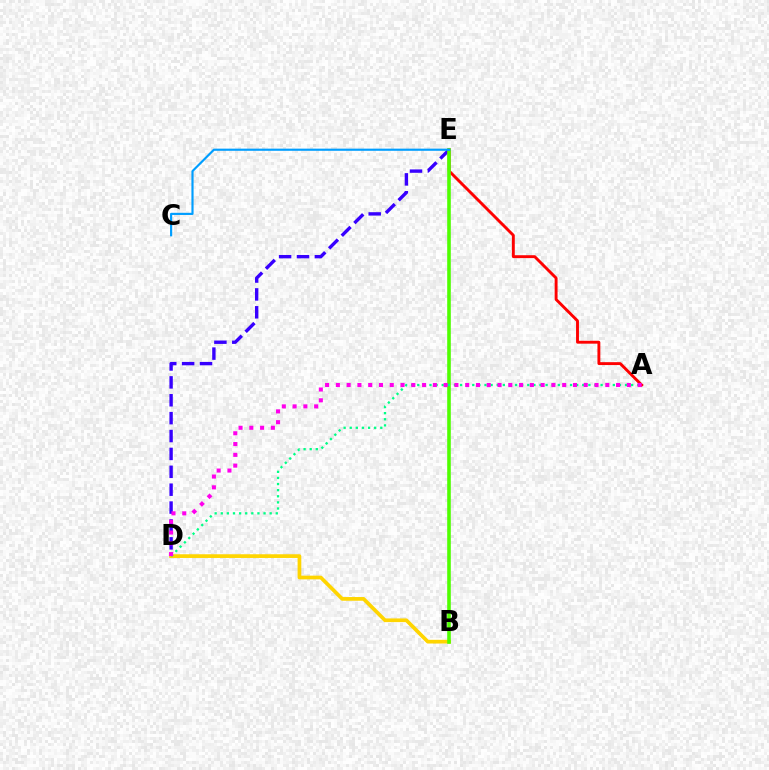{('D', 'E'): [{'color': '#3700ff', 'line_style': 'dashed', 'thickness': 2.43}], ('B', 'D'): [{'color': '#ffd500', 'line_style': 'solid', 'thickness': 2.67}], ('A', 'E'): [{'color': '#ff0000', 'line_style': 'solid', 'thickness': 2.08}], ('B', 'E'): [{'color': '#4fff00', 'line_style': 'solid', 'thickness': 2.59}], ('C', 'E'): [{'color': '#009eff', 'line_style': 'solid', 'thickness': 1.55}], ('A', 'D'): [{'color': '#00ff86', 'line_style': 'dotted', 'thickness': 1.66}, {'color': '#ff00ed', 'line_style': 'dotted', 'thickness': 2.93}]}